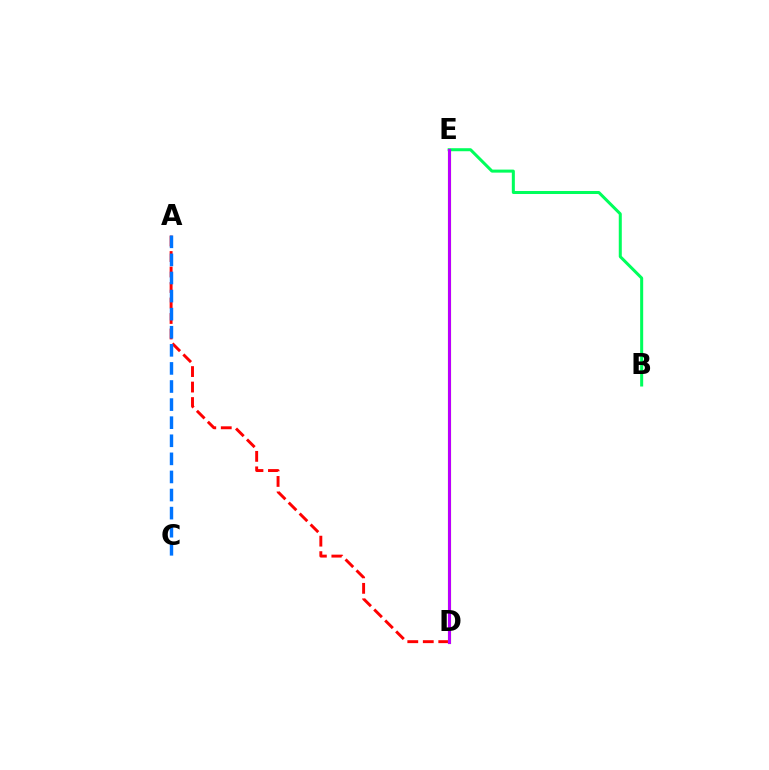{('A', 'D'): [{'color': '#ff0000', 'line_style': 'dashed', 'thickness': 2.1}], ('D', 'E'): [{'color': '#d1ff00', 'line_style': 'solid', 'thickness': 2.28}, {'color': '#b900ff', 'line_style': 'solid', 'thickness': 2.21}], ('B', 'E'): [{'color': '#00ff5c', 'line_style': 'solid', 'thickness': 2.18}], ('A', 'C'): [{'color': '#0074ff', 'line_style': 'dashed', 'thickness': 2.46}]}